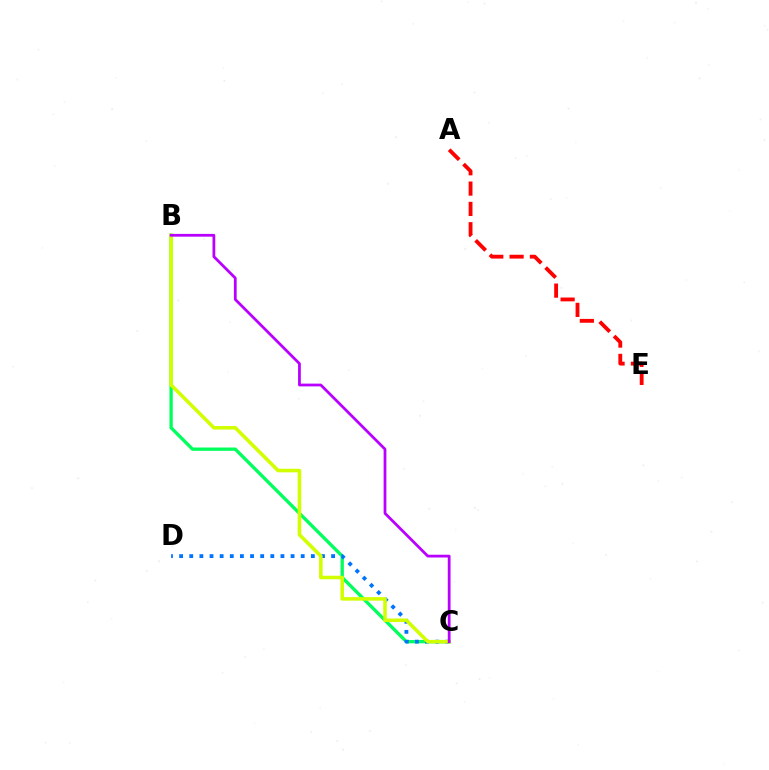{('B', 'C'): [{'color': '#00ff5c', 'line_style': 'solid', 'thickness': 2.38}, {'color': '#d1ff00', 'line_style': 'solid', 'thickness': 2.56}, {'color': '#b900ff', 'line_style': 'solid', 'thickness': 1.99}], ('C', 'D'): [{'color': '#0074ff', 'line_style': 'dotted', 'thickness': 2.75}], ('A', 'E'): [{'color': '#ff0000', 'line_style': 'dashed', 'thickness': 2.76}]}